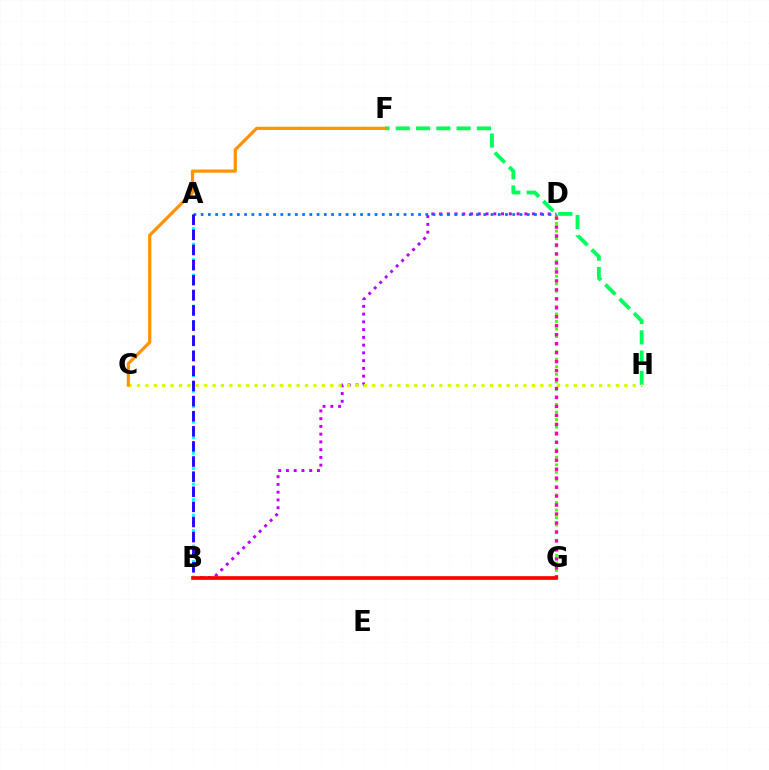{('D', 'G'): [{'color': '#3dff00', 'line_style': 'dotted', 'thickness': 2.05}, {'color': '#ff00ac', 'line_style': 'dotted', 'thickness': 2.44}], ('B', 'D'): [{'color': '#b900ff', 'line_style': 'dotted', 'thickness': 2.11}], ('A', 'B'): [{'color': '#00fff6', 'line_style': 'dotted', 'thickness': 2.1}, {'color': '#2500ff', 'line_style': 'dashed', 'thickness': 2.05}], ('F', 'H'): [{'color': '#00ff5c', 'line_style': 'dashed', 'thickness': 2.75}], ('A', 'D'): [{'color': '#0074ff', 'line_style': 'dotted', 'thickness': 1.97}], ('C', 'H'): [{'color': '#d1ff00', 'line_style': 'dotted', 'thickness': 2.28}], ('B', 'G'): [{'color': '#ff0000', 'line_style': 'solid', 'thickness': 2.65}], ('C', 'F'): [{'color': '#ff9400', 'line_style': 'solid', 'thickness': 2.31}]}